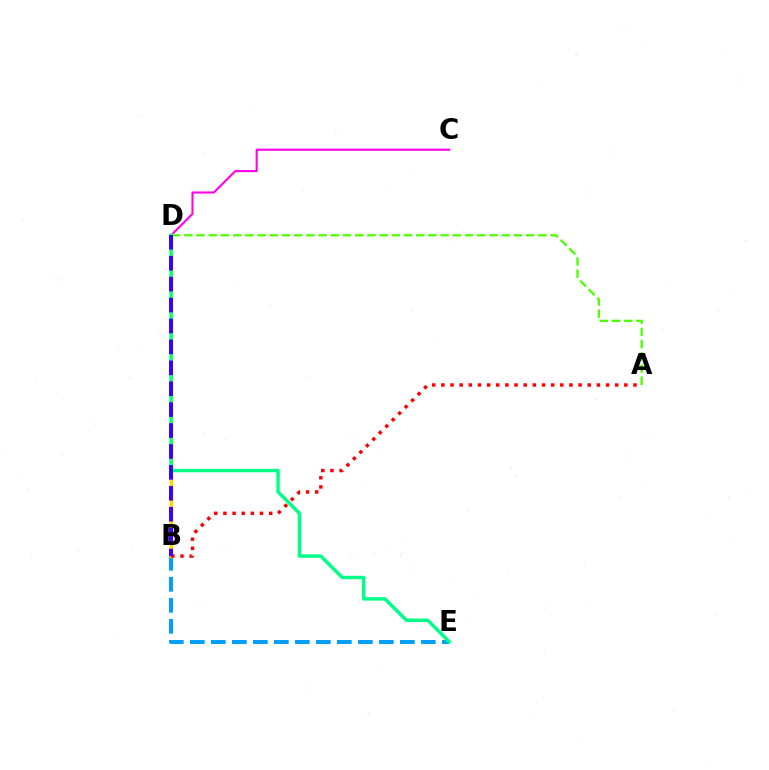{('C', 'D'): [{'color': '#ff00ed', 'line_style': 'solid', 'thickness': 1.52}], ('A', 'D'): [{'color': '#4fff00', 'line_style': 'dashed', 'thickness': 1.66}], ('B', 'E'): [{'color': '#009eff', 'line_style': 'dashed', 'thickness': 2.85}], ('B', 'D'): [{'color': '#ffd500', 'line_style': 'solid', 'thickness': 2.52}, {'color': '#3700ff', 'line_style': 'dashed', 'thickness': 2.84}], ('D', 'E'): [{'color': '#00ff86', 'line_style': 'solid', 'thickness': 2.47}], ('A', 'B'): [{'color': '#ff0000', 'line_style': 'dotted', 'thickness': 2.49}]}